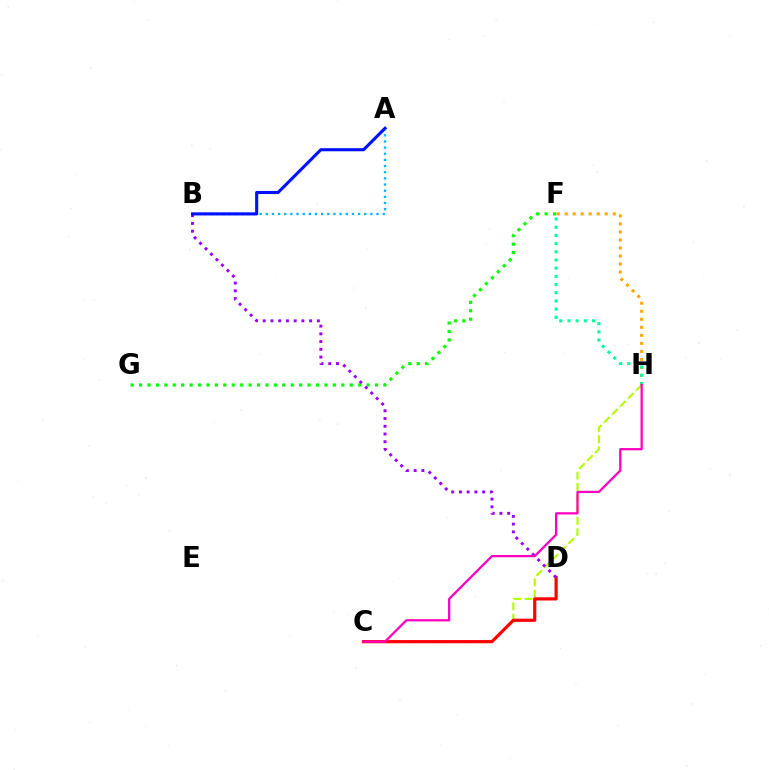{('C', 'H'): [{'color': '#b3ff00', 'line_style': 'dashed', 'thickness': 1.54}, {'color': '#ff00bd', 'line_style': 'solid', 'thickness': 1.63}], ('F', 'H'): [{'color': '#ffa500', 'line_style': 'dotted', 'thickness': 2.18}, {'color': '#00ff9d', 'line_style': 'dotted', 'thickness': 2.22}], ('F', 'G'): [{'color': '#08ff00', 'line_style': 'dotted', 'thickness': 2.29}], ('C', 'D'): [{'color': '#ff0000', 'line_style': 'solid', 'thickness': 2.3}], ('A', 'B'): [{'color': '#00b5ff', 'line_style': 'dotted', 'thickness': 1.67}, {'color': '#0010ff', 'line_style': 'solid', 'thickness': 2.22}], ('B', 'D'): [{'color': '#9b00ff', 'line_style': 'dotted', 'thickness': 2.1}]}